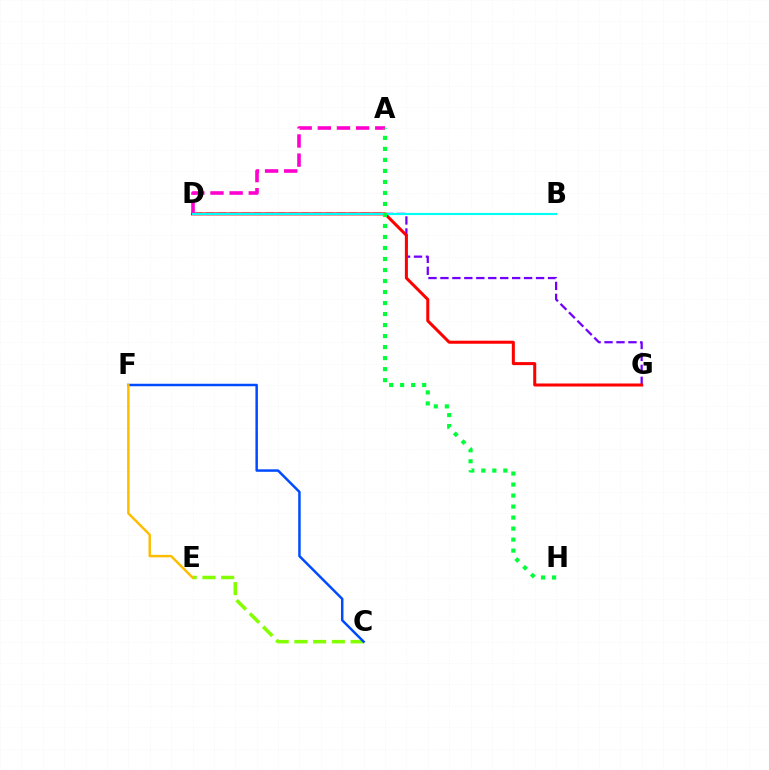{('D', 'G'): [{'color': '#7200ff', 'line_style': 'dashed', 'thickness': 1.62}, {'color': '#ff0000', 'line_style': 'solid', 'thickness': 2.18}], ('A', 'D'): [{'color': '#ff00cf', 'line_style': 'dashed', 'thickness': 2.6}], ('B', 'D'): [{'color': '#00fff6', 'line_style': 'solid', 'thickness': 1.53}], ('C', 'E'): [{'color': '#84ff00', 'line_style': 'dashed', 'thickness': 2.54}], ('C', 'F'): [{'color': '#004bff', 'line_style': 'solid', 'thickness': 1.79}], ('E', 'F'): [{'color': '#ffbd00', 'line_style': 'solid', 'thickness': 1.77}], ('A', 'H'): [{'color': '#00ff39', 'line_style': 'dotted', 'thickness': 2.99}]}